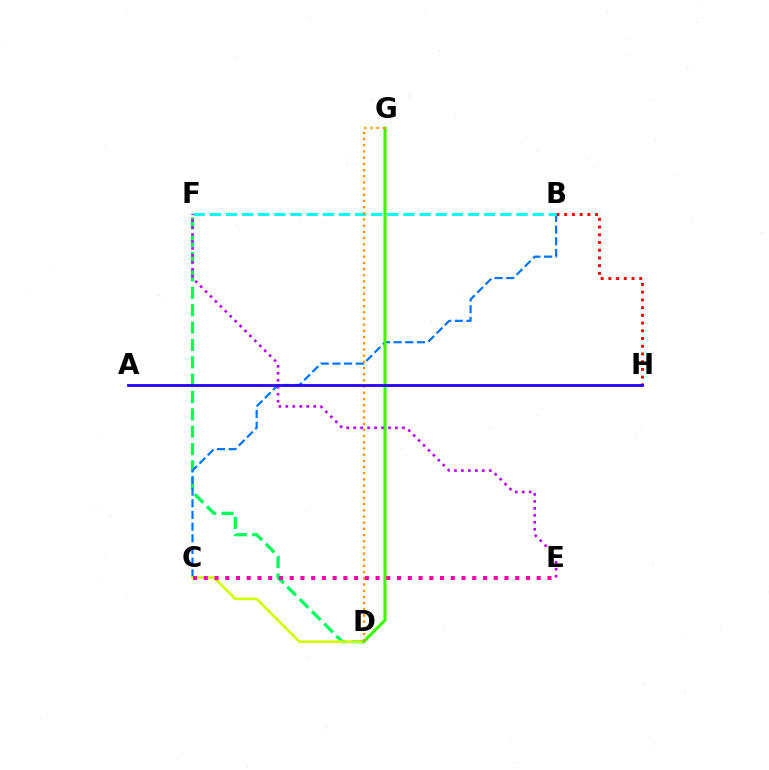{('D', 'F'): [{'color': '#00ff5c', 'line_style': 'dashed', 'thickness': 2.36}], ('B', 'H'): [{'color': '#ff0000', 'line_style': 'dotted', 'thickness': 2.1}], ('B', 'C'): [{'color': '#0074ff', 'line_style': 'dashed', 'thickness': 1.59}], ('C', 'D'): [{'color': '#d1ff00', 'line_style': 'solid', 'thickness': 1.89}], ('B', 'F'): [{'color': '#00fff6', 'line_style': 'dashed', 'thickness': 2.19}], ('D', 'G'): [{'color': '#3dff00', 'line_style': 'solid', 'thickness': 2.25}, {'color': '#ff9400', 'line_style': 'dotted', 'thickness': 1.68}], ('E', 'F'): [{'color': '#b900ff', 'line_style': 'dotted', 'thickness': 1.89}], ('C', 'E'): [{'color': '#ff00ac', 'line_style': 'dotted', 'thickness': 2.92}], ('A', 'H'): [{'color': '#2500ff', 'line_style': 'solid', 'thickness': 2.0}]}